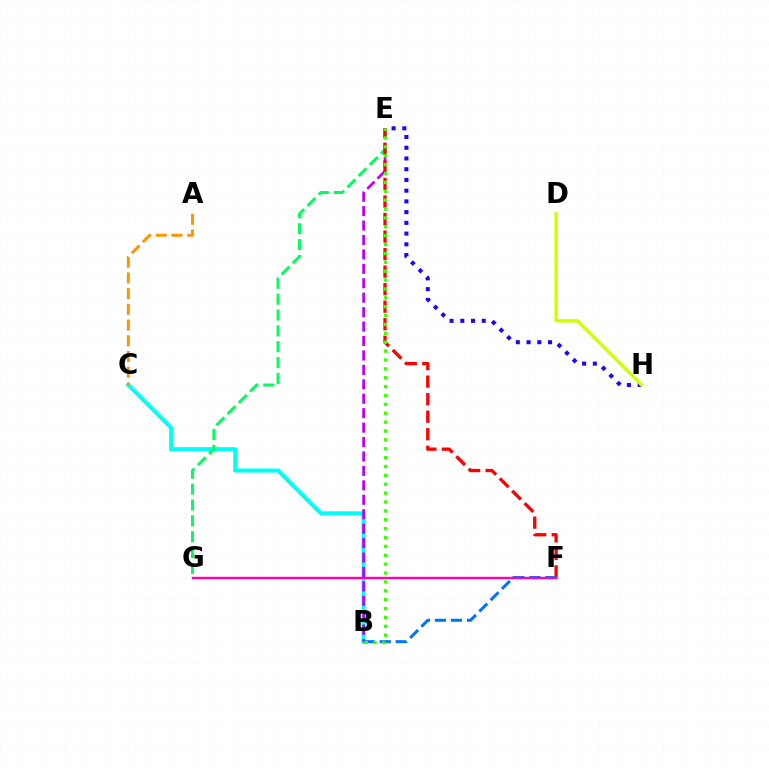{('B', 'C'): [{'color': '#00fff6', 'line_style': 'solid', 'thickness': 2.91}], ('B', 'E'): [{'color': '#b900ff', 'line_style': 'dashed', 'thickness': 1.96}, {'color': '#3dff00', 'line_style': 'dotted', 'thickness': 2.41}], ('E', 'G'): [{'color': '#00ff5c', 'line_style': 'dashed', 'thickness': 2.16}], ('E', 'F'): [{'color': '#ff0000', 'line_style': 'dashed', 'thickness': 2.38}], ('B', 'F'): [{'color': '#0074ff', 'line_style': 'dashed', 'thickness': 2.18}], ('E', 'H'): [{'color': '#2500ff', 'line_style': 'dotted', 'thickness': 2.92}], ('D', 'H'): [{'color': '#d1ff00', 'line_style': 'solid', 'thickness': 2.48}], ('A', 'C'): [{'color': '#ff9400', 'line_style': 'dashed', 'thickness': 2.14}], ('F', 'G'): [{'color': '#ff00ac', 'line_style': 'solid', 'thickness': 1.75}]}